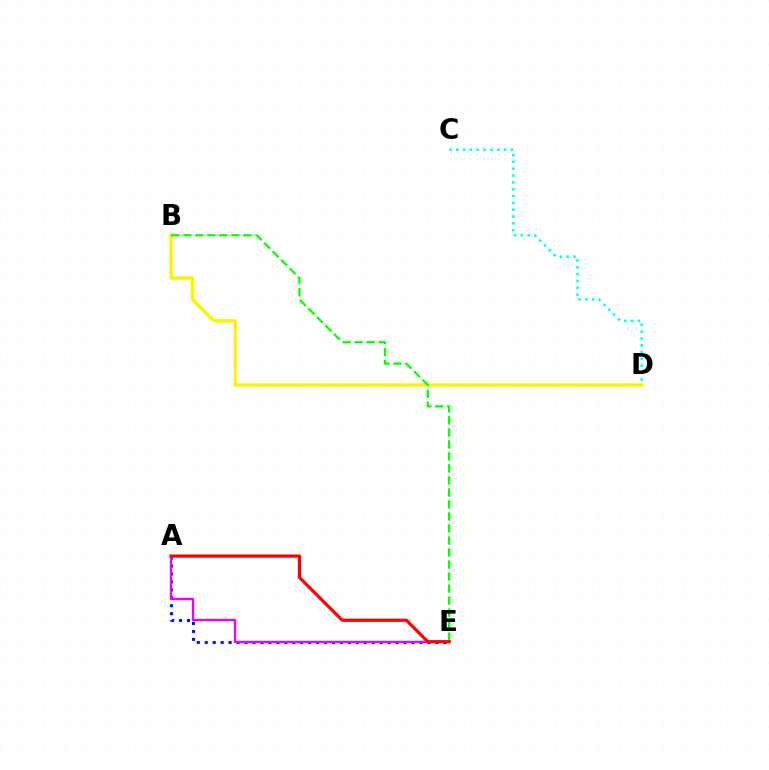{('C', 'D'): [{'color': '#00fff6', 'line_style': 'dotted', 'thickness': 1.85}], ('B', 'D'): [{'color': '#fcf500', 'line_style': 'solid', 'thickness': 2.46}], ('A', 'E'): [{'color': '#0010ff', 'line_style': 'dotted', 'thickness': 2.16}, {'color': '#ee00ff', 'line_style': 'solid', 'thickness': 1.65}, {'color': '#ff0000', 'line_style': 'solid', 'thickness': 2.28}], ('B', 'E'): [{'color': '#08ff00', 'line_style': 'dashed', 'thickness': 1.63}]}